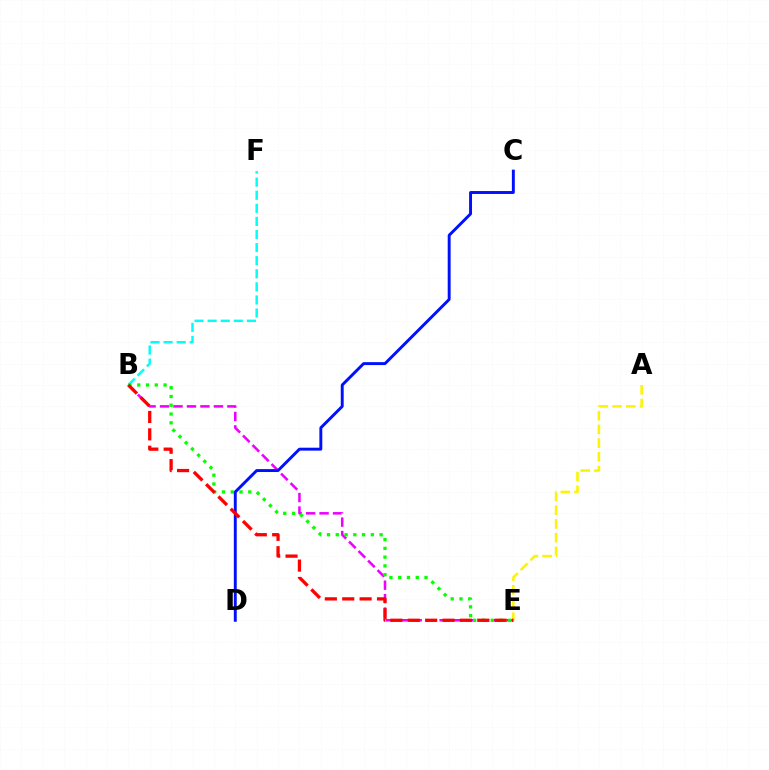{('A', 'E'): [{'color': '#fcf500', 'line_style': 'dashed', 'thickness': 1.87}], ('B', 'E'): [{'color': '#ee00ff', 'line_style': 'dashed', 'thickness': 1.83}, {'color': '#08ff00', 'line_style': 'dotted', 'thickness': 2.38}, {'color': '#ff0000', 'line_style': 'dashed', 'thickness': 2.36}], ('B', 'F'): [{'color': '#00fff6', 'line_style': 'dashed', 'thickness': 1.78}], ('C', 'D'): [{'color': '#0010ff', 'line_style': 'solid', 'thickness': 2.1}]}